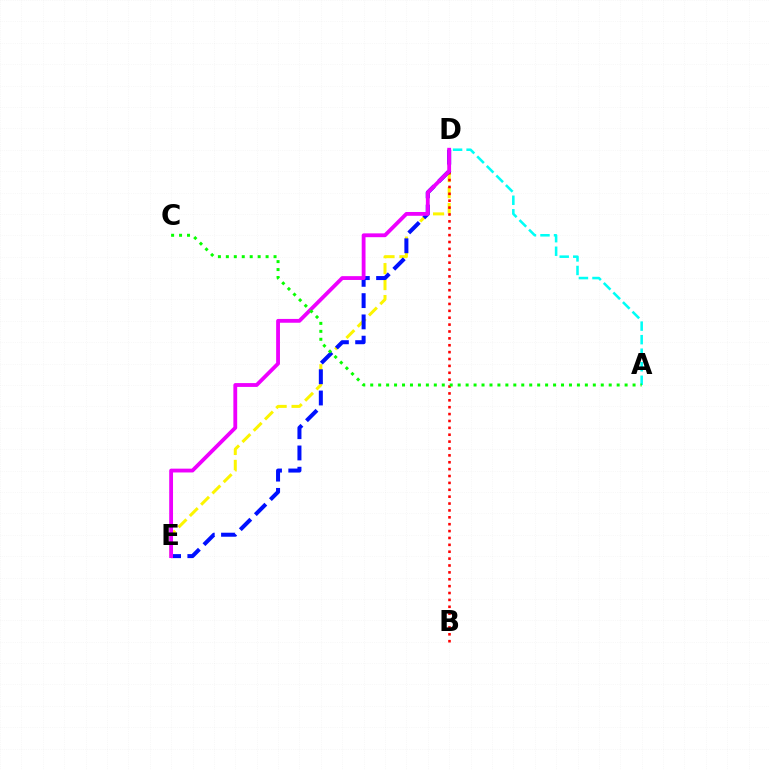{('D', 'E'): [{'color': '#fcf500', 'line_style': 'dashed', 'thickness': 2.17}, {'color': '#0010ff', 'line_style': 'dashed', 'thickness': 2.89}, {'color': '#ee00ff', 'line_style': 'solid', 'thickness': 2.75}], ('B', 'D'): [{'color': '#ff0000', 'line_style': 'dotted', 'thickness': 1.87}], ('A', 'D'): [{'color': '#00fff6', 'line_style': 'dashed', 'thickness': 1.84}], ('A', 'C'): [{'color': '#08ff00', 'line_style': 'dotted', 'thickness': 2.16}]}